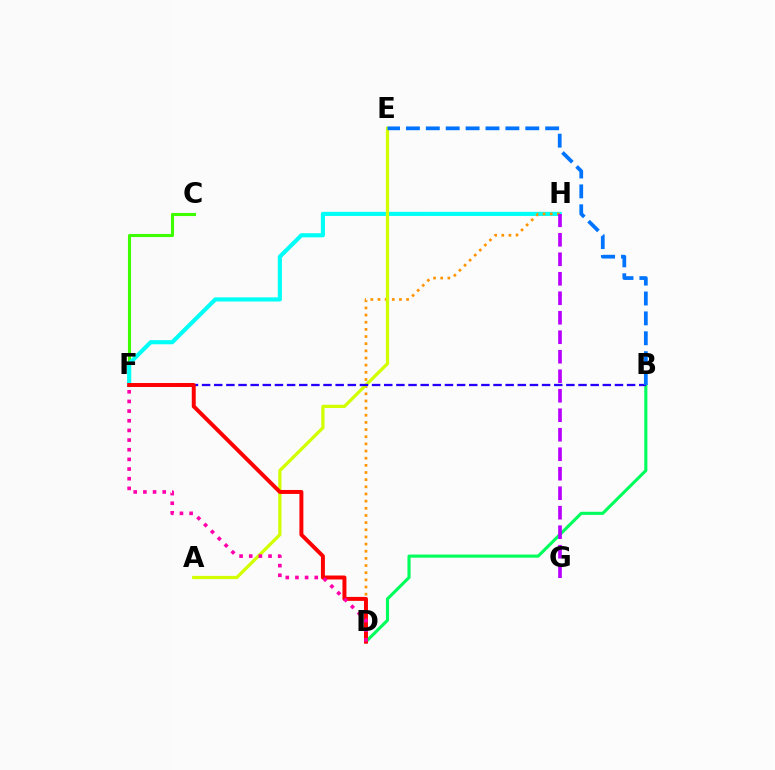{('B', 'D'): [{'color': '#00ff5c', 'line_style': 'solid', 'thickness': 2.24}], ('C', 'F'): [{'color': '#3dff00', 'line_style': 'solid', 'thickness': 2.22}], ('F', 'H'): [{'color': '#00fff6', 'line_style': 'solid', 'thickness': 2.97}], ('D', 'H'): [{'color': '#ff9400', 'line_style': 'dotted', 'thickness': 1.94}], ('A', 'E'): [{'color': '#d1ff00', 'line_style': 'solid', 'thickness': 2.34}], ('B', 'F'): [{'color': '#2500ff', 'line_style': 'dashed', 'thickness': 1.65}], ('G', 'H'): [{'color': '#b900ff', 'line_style': 'dashed', 'thickness': 2.65}], ('B', 'E'): [{'color': '#0074ff', 'line_style': 'dashed', 'thickness': 2.7}], ('D', 'F'): [{'color': '#ff0000', 'line_style': 'solid', 'thickness': 2.85}, {'color': '#ff00ac', 'line_style': 'dotted', 'thickness': 2.62}]}